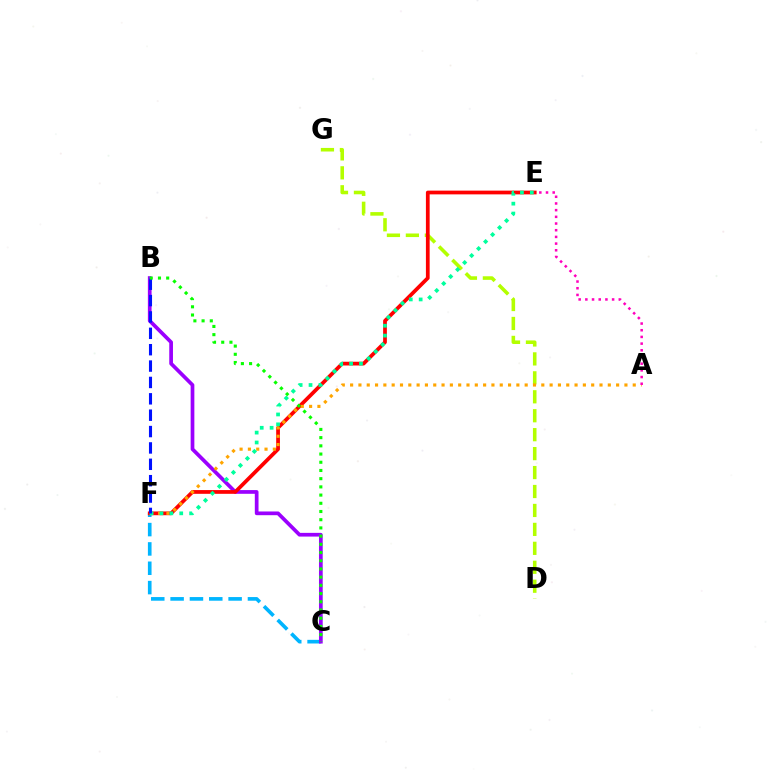{('D', 'G'): [{'color': '#b3ff00', 'line_style': 'dashed', 'thickness': 2.57}], ('C', 'F'): [{'color': '#00b5ff', 'line_style': 'dashed', 'thickness': 2.63}], ('B', 'C'): [{'color': '#9b00ff', 'line_style': 'solid', 'thickness': 2.67}, {'color': '#08ff00', 'line_style': 'dotted', 'thickness': 2.23}], ('E', 'F'): [{'color': '#ff0000', 'line_style': 'solid', 'thickness': 2.7}, {'color': '#00ff9d', 'line_style': 'dotted', 'thickness': 2.68}], ('A', 'F'): [{'color': '#ffa500', 'line_style': 'dotted', 'thickness': 2.26}], ('A', 'E'): [{'color': '#ff00bd', 'line_style': 'dotted', 'thickness': 1.82}], ('B', 'F'): [{'color': '#0010ff', 'line_style': 'dashed', 'thickness': 2.22}]}